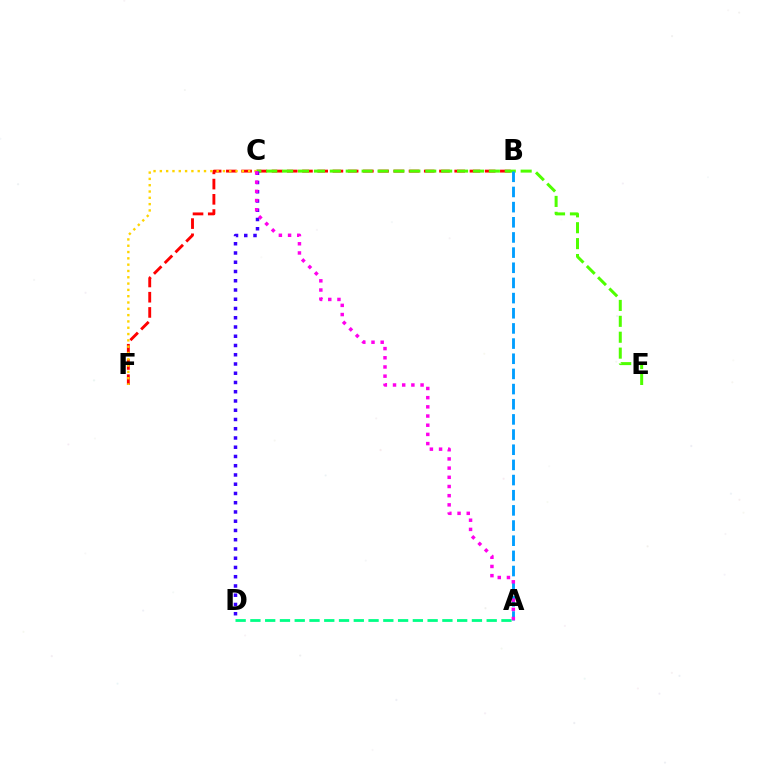{('B', 'F'): [{'color': '#ff0000', 'line_style': 'dashed', 'thickness': 2.07}], ('C', 'E'): [{'color': '#4fff00', 'line_style': 'dashed', 'thickness': 2.16}], ('A', 'B'): [{'color': '#009eff', 'line_style': 'dashed', 'thickness': 2.06}], ('C', 'F'): [{'color': '#ffd500', 'line_style': 'dotted', 'thickness': 1.71}], ('C', 'D'): [{'color': '#3700ff', 'line_style': 'dotted', 'thickness': 2.51}], ('A', 'C'): [{'color': '#ff00ed', 'line_style': 'dotted', 'thickness': 2.5}], ('A', 'D'): [{'color': '#00ff86', 'line_style': 'dashed', 'thickness': 2.01}]}